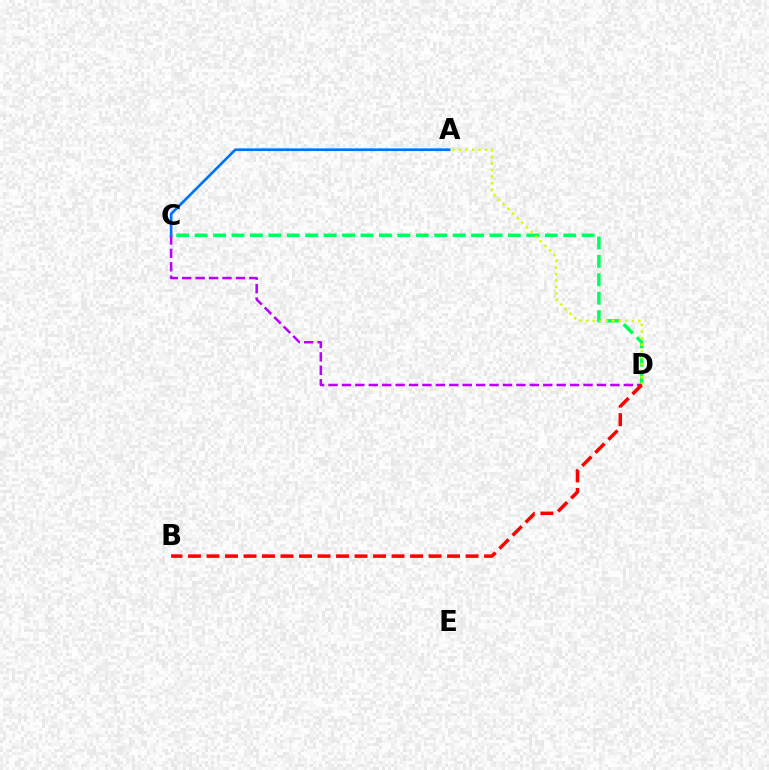{('C', 'D'): [{'color': '#00ff5c', 'line_style': 'dashed', 'thickness': 2.5}, {'color': '#b900ff', 'line_style': 'dashed', 'thickness': 1.82}], ('A', 'D'): [{'color': '#d1ff00', 'line_style': 'dotted', 'thickness': 1.77}], ('B', 'D'): [{'color': '#ff0000', 'line_style': 'dashed', 'thickness': 2.51}], ('A', 'C'): [{'color': '#0074ff', 'line_style': 'solid', 'thickness': 1.93}]}